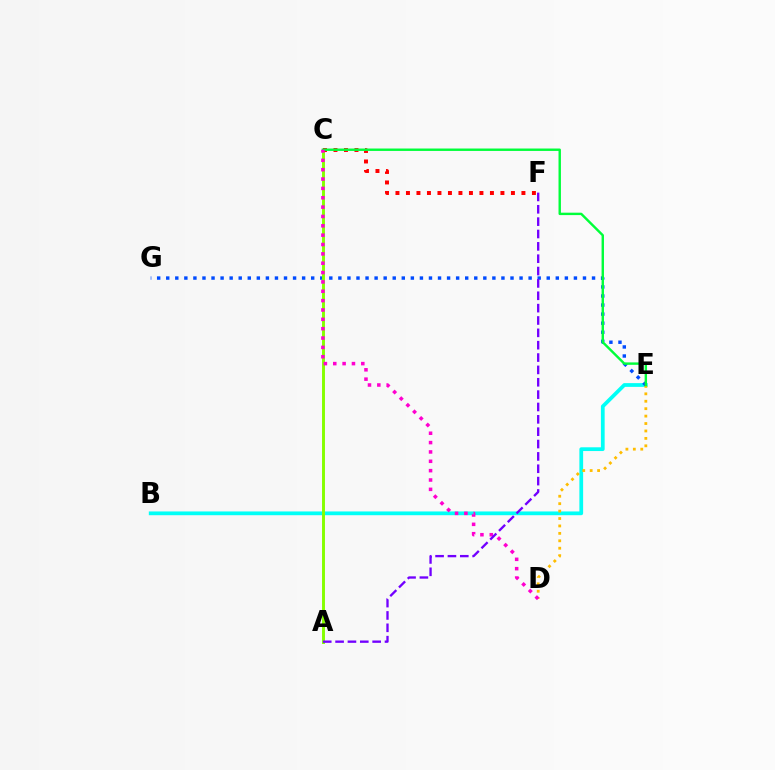{('B', 'E'): [{'color': '#00fff6', 'line_style': 'solid', 'thickness': 2.7}], ('D', 'E'): [{'color': '#ffbd00', 'line_style': 'dotted', 'thickness': 2.02}], ('E', 'G'): [{'color': '#004bff', 'line_style': 'dotted', 'thickness': 2.46}], ('A', 'C'): [{'color': '#84ff00', 'line_style': 'solid', 'thickness': 2.11}], ('C', 'F'): [{'color': '#ff0000', 'line_style': 'dotted', 'thickness': 2.85}], ('C', 'E'): [{'color': '#00ff39', 'line_style': 'solid', 'thickness': 1.74}], ('C', 'D'): [{'color': '#ff00cf', 'line_style': 'dotted', 'thickness': 2.54}], ('A', 'F'): [{'color': '#7200ff', 'line_style': 'dashed', 'thickness': 1.68}]}